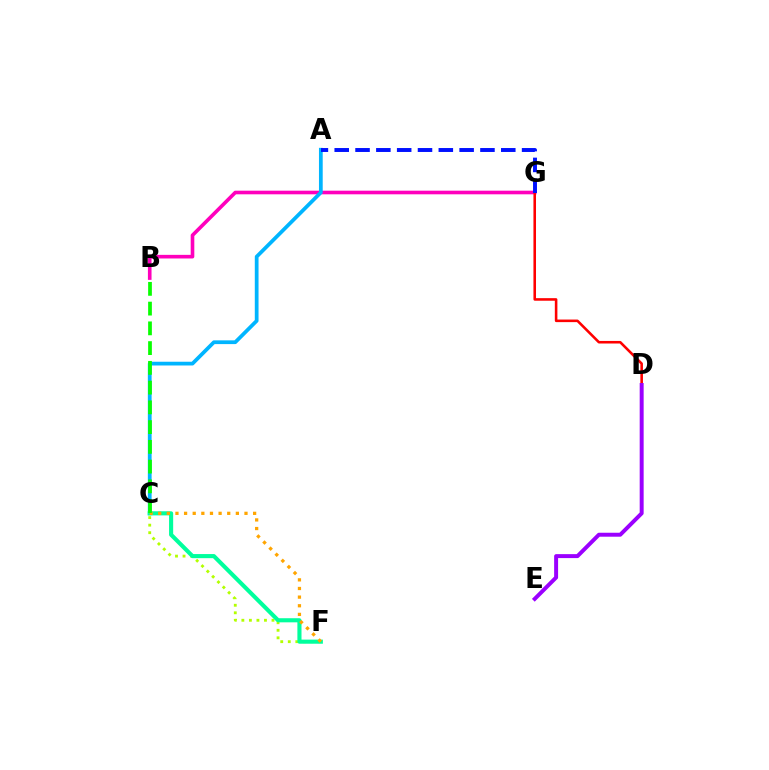{('B', 'G'): [{'color': '#ff00bd', 'line_style': 'solid', 'thickness': 2.61}], ('A', 'C'): [{'color': '#00b5ff', 'line_style': 'solid', 'thickness': 2.7}], ('C', 'F'): [{'color': '#b3ff00', 'line_style': 'dotted', 'thickness': 2.05}, {'color': '#00ff9d', 'line_style': 'solid', 'thickness': 2.96}, {'color': '#ffa500', 'line_style': 'dotted', 'thickness': 2.34}], ('D', 'G'): [{'color': '#ff0000', 'line_style': 'solid', 'thickness': 1.85}], ('A', 'G'): [{'color': '#0010ff', 'line_style': 'dashed', 'thickness': 2.83}], ('B', 'C'): [{'color': '#08ff00', 'line_style': 'dashed', 'thickness': 2.68}], ('D', 'E'): [{'color': '#9b00ff', 'line_style': 'solid', 'thickness': 2.85}]}